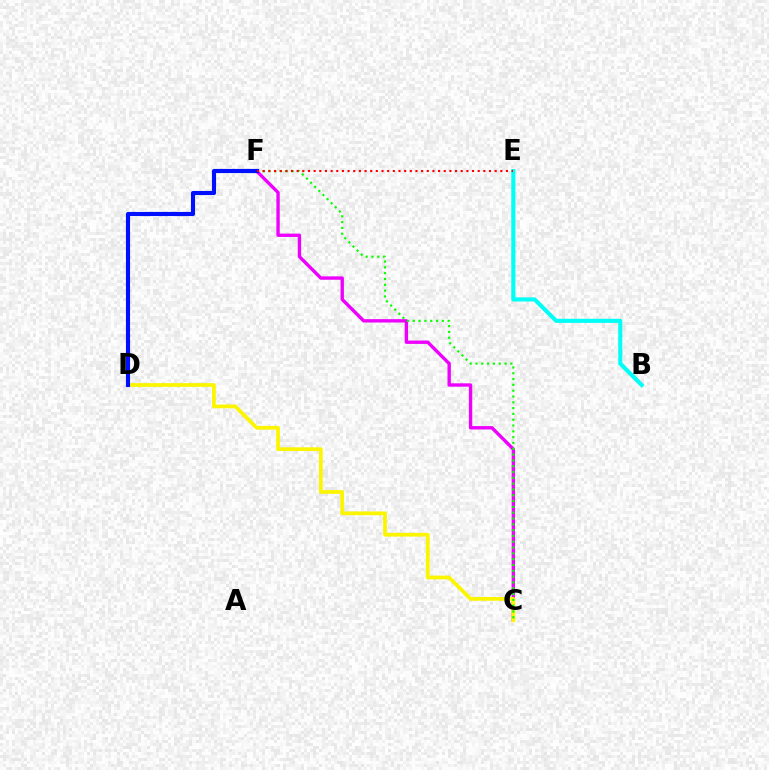{('C', 'F'): [{'color': '#ee00ff', 'line_style': 'solid', 'thickness': 2.42}, {'color': '#08ff00', 'line_style': 'dotted', 'thickness': 1.58}], ('C', 'D'): [{'color': '#fcf500', 'line_style': 'solid', 'thickness': 2.69}], ('D', 'F'): [{'color': '#0010ff', 'line_style': 'solid', 'thickness': 2.96}], ('B', 'E'): [{'color': '#00fff6', 'line_style': 'solid', 'thickness': 2.96}], ('E', 'F'): [{'color': '#ff0000', 'line_style': 'dotted', 'thickness': 1.54}]}